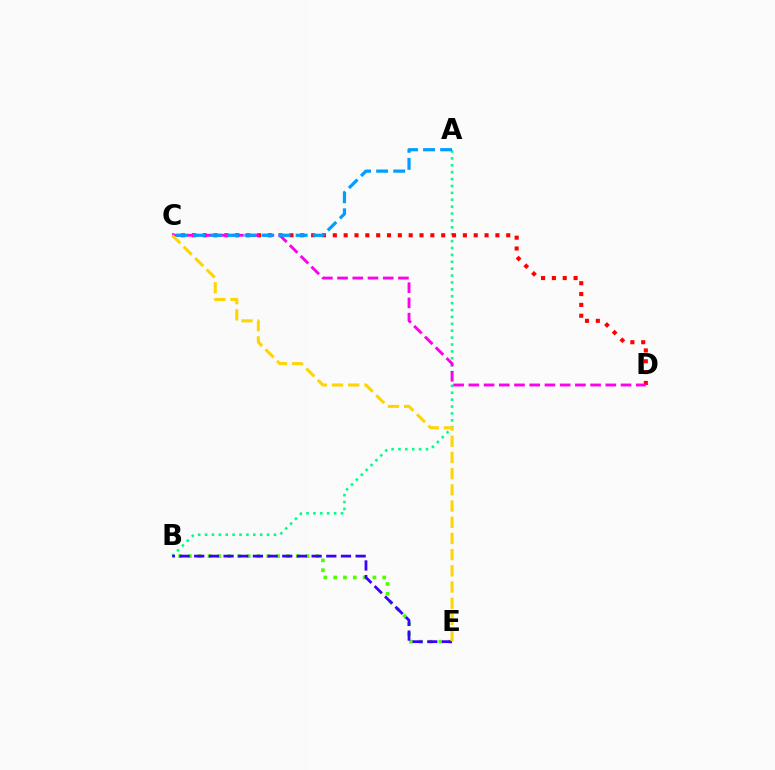{('A', 'B'): [{'color': '#00ff86', 'line_style': 'dotted', 'thickness': 1.87}], ('C', 'D'): [{'color': '#ff0000', 'line_style': 'dotted', 'thickness': 2.94}, {'color': '#ff00ed', 'line_style': 'dashed', 'thickness': 2.07}], ('A', 'C'): [{'color': '#009eff', 'line_style': 'dashed', 'thickness': 2.32}], ('B', 'E'): [{'color': '#4fff00', 'line_style': 'dotted', 'thickness': 2.66}, {'color': '#3700ff', 'line_style': 'dashed', 'thickness': 1.99}], ('C', 'E'): [{'color': '#ffd500', 'line_style': 'dashed', 'thickness': 2.2}]}